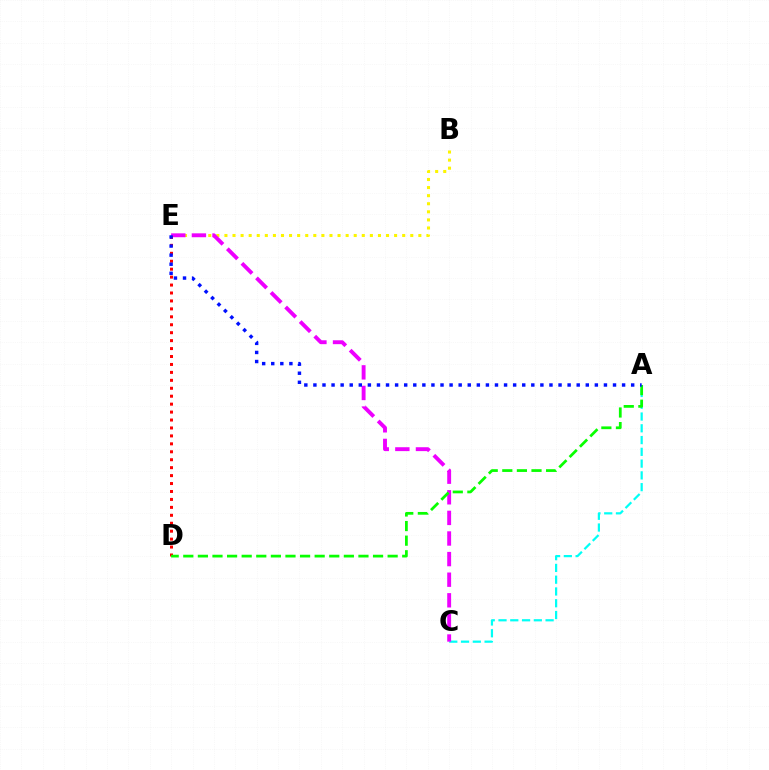{('A', 'C'): [{'color': '#00fff6', 'line_style': 'dashed', 'thickness': 1.6}], ('B', 'E'): [{'color': '#fcf500', 'line_style': 'dotted', 'thickness': 2.2}], ('C', 'E'): [{'color': '#ee00ff', 'line_style': 'dashed', 'thickness': 2.8}], ('D', 'E'): [{'color': '#ff0000', 'line_style': 'dotted', 'thickness': 2.16}], ('A', 'D'): [{'color': '#08ff00', 'line_style': 'dashed', 'thickness': 1.98}], ('A', 'E'): [{'color': '#0010ff', 'line_style': 'dotted', 'thickness': 2.47}]}